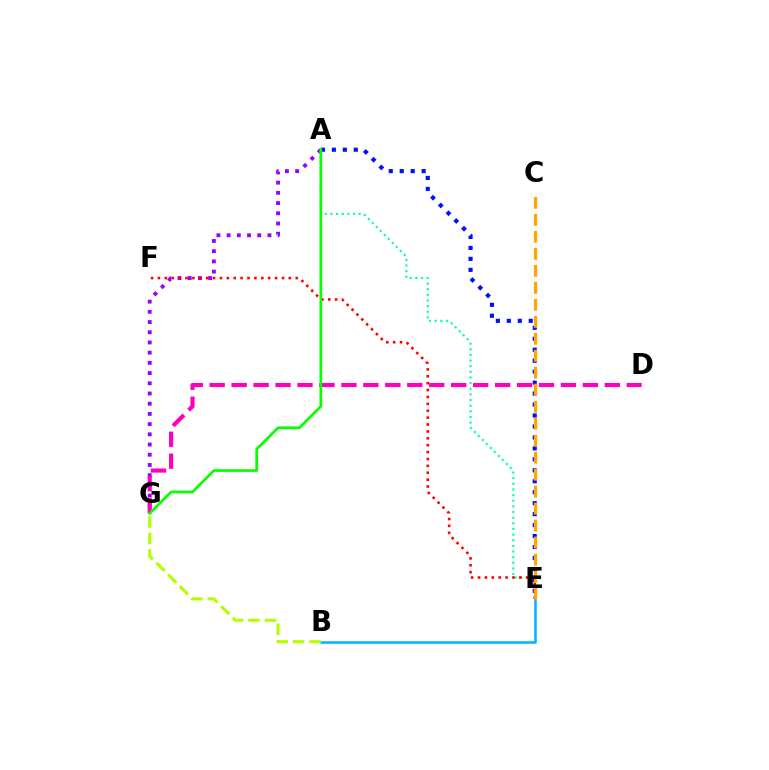{('B', 'E'): [{'color': '#00b5ff', 'line_style': 'solid', 'thickness': 1.83}], ('A', 'E'): [{'color': '#00ff9d', 'line_style': 'dotted', 'thickness': 1.53}, {'color': '#0010ff', 'line_style': 'dotted', 'thickness': 2.98}], ('A', 'G'): [{'color': '#9b00ff', 'line_style': 'dotted', 'thickness': 2.77}, {'color': '#08ff00', 'line_style': 'solid', 'thickness': 1.95}], ('B', 'G'): [{'color': '#b3ff00', 'line_style': 'dashed', 'thickness': 2.24}], ('E', 'F'): [{'color': '#ff0000', 'line_style': 'dotted', 'thickness': 1.87}], ('C', 'E'): [{'color': '#ffa500', 'line_style': 'dashed', 'thickness': 2.31}], ('D', 'G'): [{'color': '#ff00bd', 'line_style': 'dashed', 'thickness': 2.98}]}